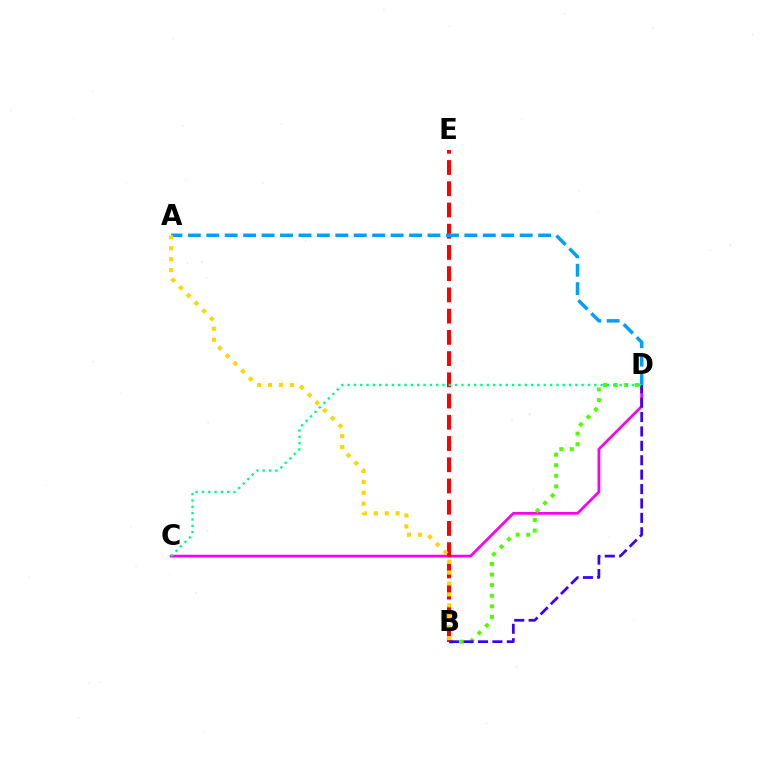{('C', 'D'): [{'color': '#ff00ed', 'line_style': 'solid', 'thickness': 1.99}, {'color': '#00ff86', 'line_style': 'dotted', 'thickness': 1.72}], ('B', 'D'): [{'color': '#4fff00', 'line_style': 'dotted', 'thickness': 2.88}, {'color': '#3700ff', 'line_style': 'dashed', 'thickness': 1.96}], ('B', 'E'): [{'color': '#ff0000', 'line_style': 'dashed', 'thickness': 2.88}], ('A', 'D'): [{'color': '#009eff', 'line_style': 'dashed', 'thickness': 2.5}], ('A', 'B'): [{'color': '#ffd500', 'line_style': 'dotted', 'thickness': 2.97}]}